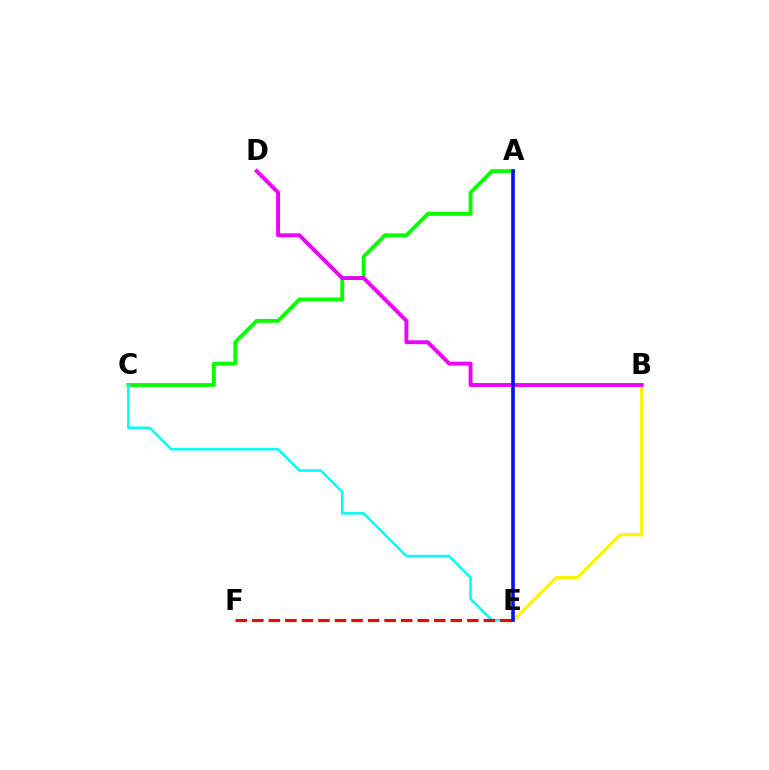{('A', 'C'): [{'color': '#08ff00', 'line_style': 'solid', 'thickness': 2.76}], ('C', 'E'): [{'color': '#00fff6', 'line_style': 'solid', 'thickness': 1.84}], ('B', 'E'): [{'color': '#fcf500', 'line_style': 'solid', 'thickness': 2.25}], ('E', 'F'): [{'color': '#ff0000', 'line_style': 'dashed', 'thickness': 2.25}], ('B', 'D'): [{'color': '#ee00ff', 'line_style': 'solid', 'thickness': 2.81}], ('A', 'E'): [{'color': '#0010ff', 'line_style': 'solid', 'thickness': 2.59}]}